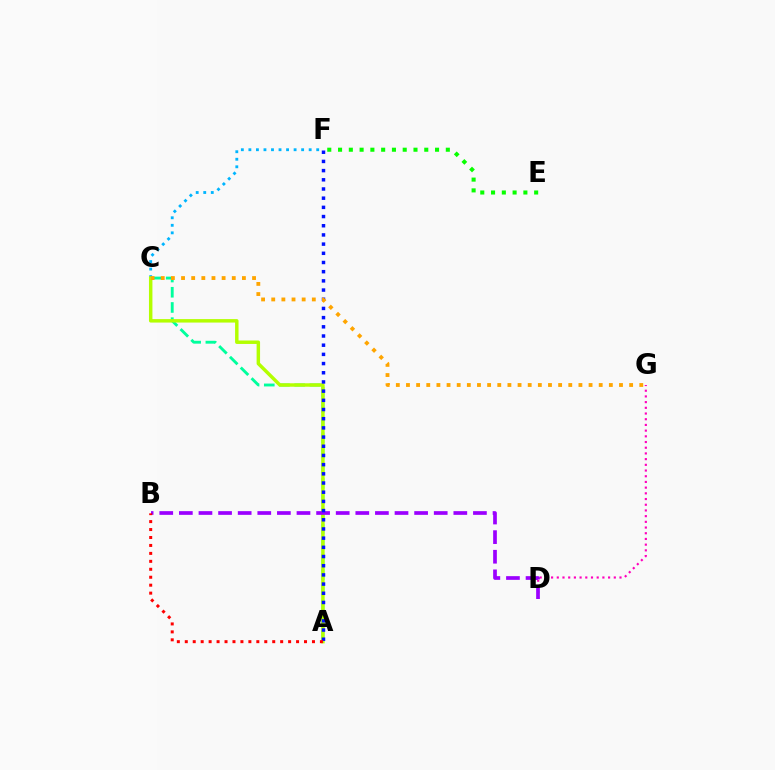{('A', 'C'): [{'color': '#00ff9d', 'line_style': 'dashed', 'thickness': 2.07}, {'color': '#b3ff00', 'line_style': 'solid', 'thickness': 2.49}], ('C', 'F'): [{'color': '#00b5ff', 'line_style': 'dotted', 'thickness': 2.05}], ('D', 'G'): [{'color': '#ff00bd', 'line_style': 'dotted', 'thickness': 1.55}], ('B', 'D'): [{'color': '#9b00ff', 'line_style': 'dashed', 'thickness': 2.66}], ('E', 'F'): [{'color': '#08ff00', 'line_style': 'dotted', 'thickness': 2.93}], ('A', 'F'): [{'color': '#0010ff', 'line_style': 'dotted', 'thickness': 2.5}], ('C', 'G'): [{'color': '#ffa500', 'line_style': 'dotted', 'thickness': 2.76}], ('A', 'B'): [{'color': '#ff0000', 'line_style': 'dotted', 'thickness': 2.16}]}